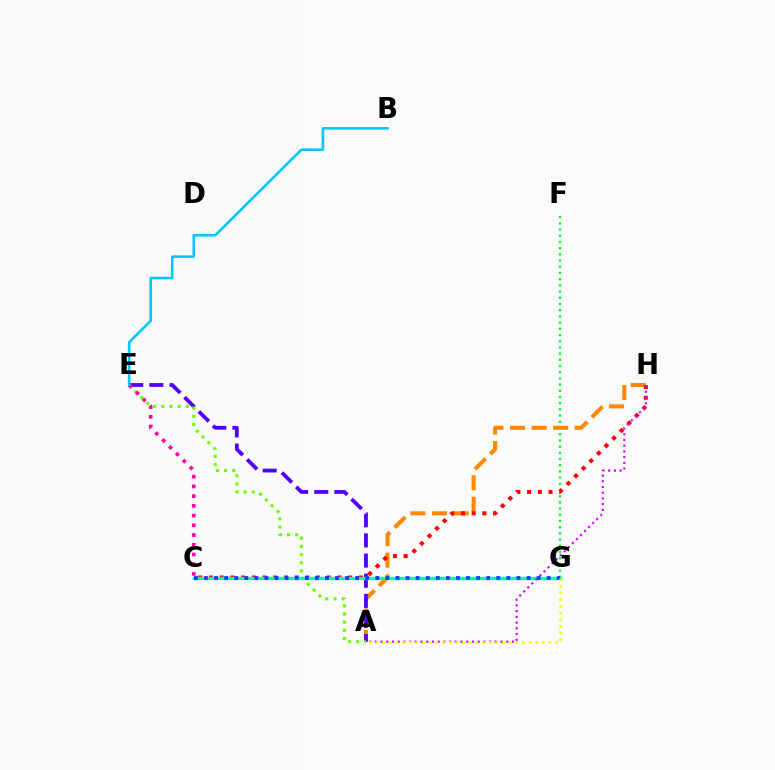{('F', 'G'): [{'color': '#00ff27', 'line_style': 'dotted', 'thickness': 1.68}], ('A', 'H'): [{'color': '#ff8800', 'line_style': 'dashed', 'thickness': 2.93}, {'color': '#d600ff', 'line_style': 'dotted', 'thickness': 1.55}], ('A', 'E'): [{'color': '#4f00ff', 'line_style': 'dashed', 'thickness': 2.74}, {'color': '#66ff00', 'line_style': 'dotted', 'thickness': 2.22}], ('C', 'H'): [{'color': '#ff0000', 'line_style': 'dotted', 'thickness': 2.91}], ('C', 'E'): [{'color': '#ff00a0', 'line_style': 'dotted', 'thickness': 2.64}], ('C', 'G'): [{'color': '#00ffaf', 'line_style': 'solid', 'thickness': 2.39}, {'color': '#003fff', 'line_style': 'dotted', 'thickness': 2.74}], ('B', 'E'): [{'color': '#00c7ff', 'line_style': 'solid', 'thickness': 1.86}], ('A', 'G'): [{'color': '#eeff00', 'line_style': 'dotted', 'thickness': 1.81}]}